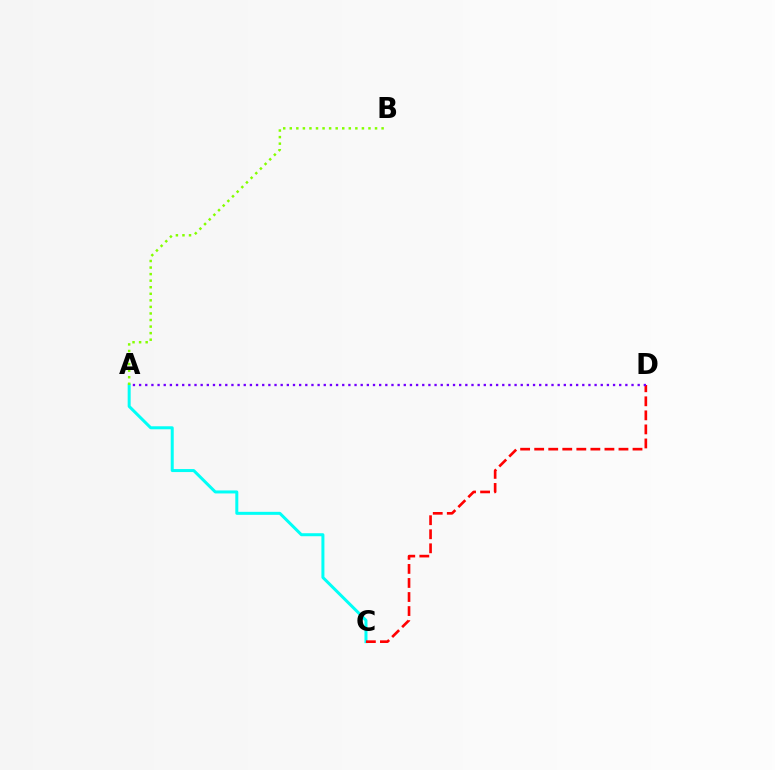{('A', 'C'): [{'color': '#00fff6', 'line_style': 'solid', 'thickness': 2.16}], ('C', 'D'): [{'color': '#ff0000', 'line_style': 'dashed', 'thickness': 1.91}], ('A', 'D'): [{'color': '#7200ff', 'line_style': 'dotted', 'thickness': 1.67}], ('A', 'B'): [{'color': '#84ff00', 'line_style': 'dotted', 'thickness': 1.78}]}